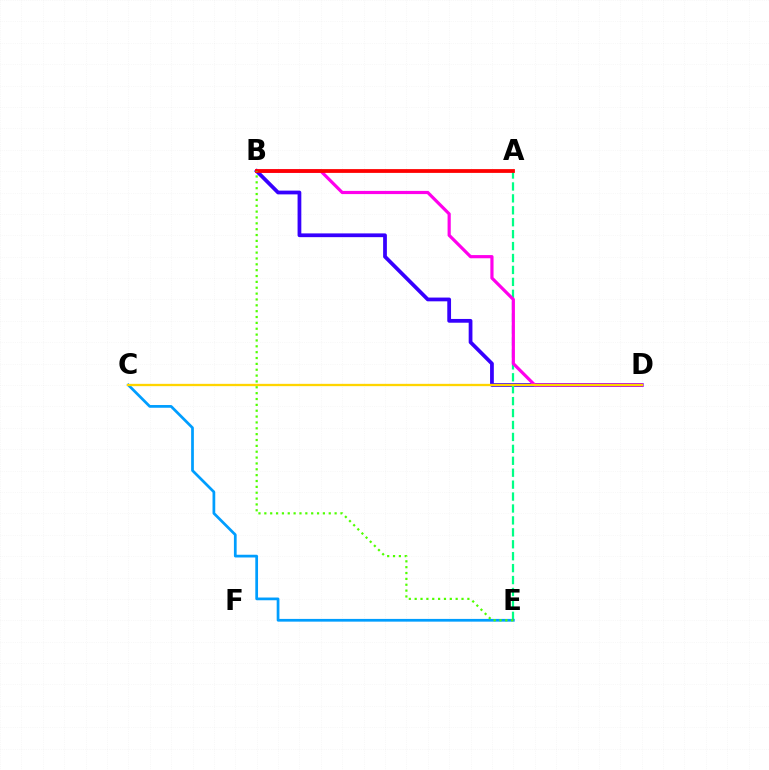{('B', 'D'): [{'color': '#3700ff', 'line_style': 'solid', 'thickness': 2.71}, {'color': '#ff00ed', 'line_style': 'solid', 'thickness': 2.3}], ('A', 'E'): [{'color': '#00ff86', 'line_style': 'dashed', 'thickness': 1.62}], ('C', 'E'): [{'color': '#009eff', 'line_style': 'solid', 'thickness': 1.97}], ('C', 'D'): [{'color': '#ffd500', 'line_style': 'solid', 'thickness': 1.67}], ('A', 'B'): [{'color': '#ff0000', 'line_style': 'solid', 'thickness': 2.72}], ('B', 'E'): [{'color': '#4fff00', 'line_style': 'dotted', 'thickness': 1.59}]}